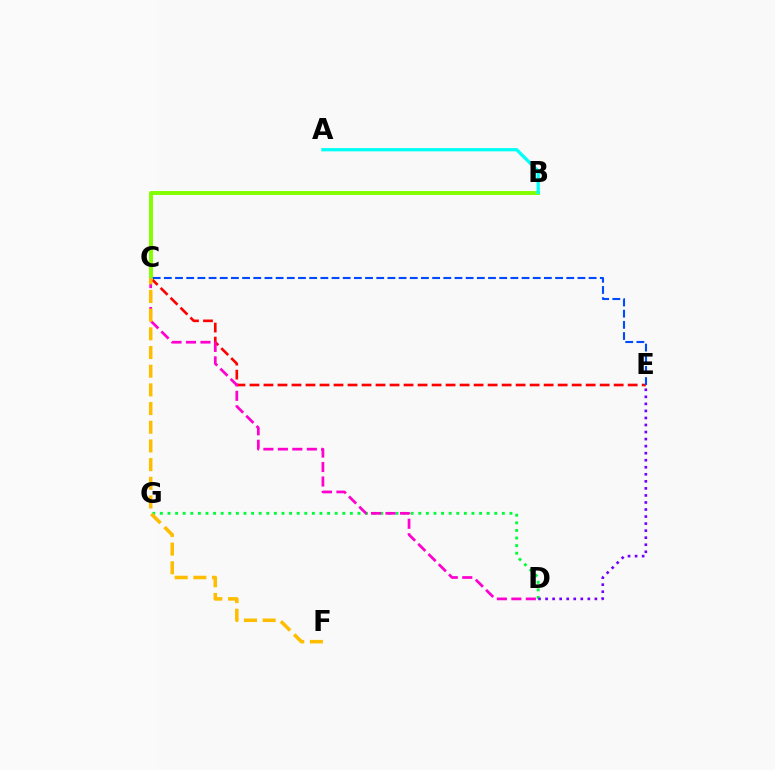{('C', 'E'): [{'color': '#ff0000', 'line_style': 'dashed', 'thickness': 1.9}, {'color': '#004bff', 'line_style': 'dashed', 'thickness': 1.52}], ('D', 'G'): [{'color': '#00ff39', 'line_style': 'dotted', 'thickness': 2.06}], ('D', 'E'): [{'color': '#7200ff', 'line_style': 'dotted', 'thickness': 1.91}], ('B', 'C'): [{'color': '#84ff00', 'line_style': 'solid', 'thickness': 2.84}], ('C', 'D'): [{'color': '#ff00cf', 'line_style': 'dashed', 'thickness': 1.97}], ('A', 'B'): [{'color': '#00fff6', 'line_style': 'solid', 'thickness': 2.35}], ('C', 'F'): [{'color': '#ffbd00', 'line_style': 'dashed', 'thickness': 2.54}]}